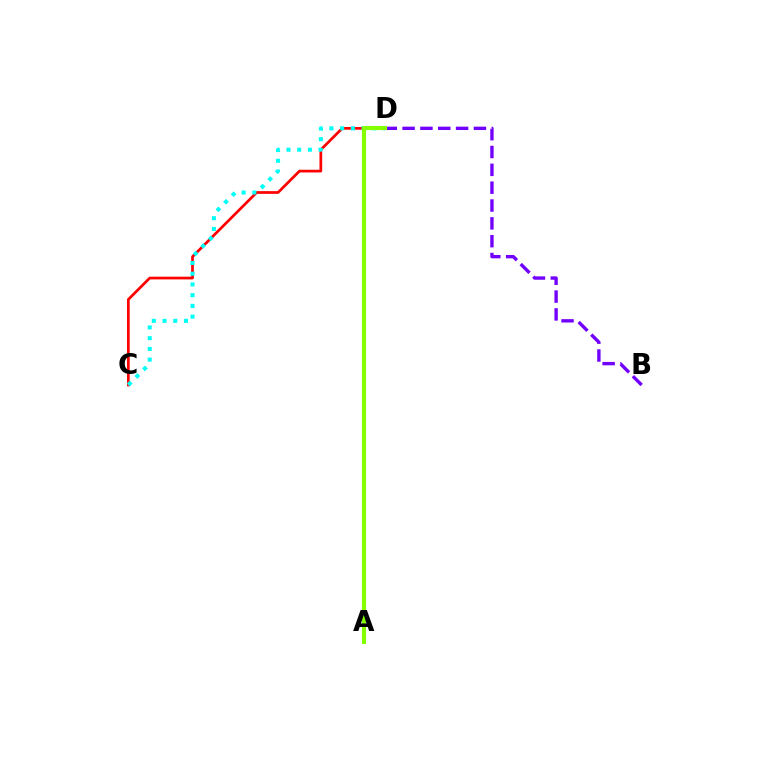{('C', 'D'): [{'color': '#ff0000', 'line_style': 'solid', 'thickness': 1.96}, {'color': '#00fff6', 'line_style': 'dotted', 'thickness': 2.91}], ('B', 'D'): [{'color': '#7200ff', 'line_style': 'dashed', 'thickness': 2.42}], ('A', 'D'): [{'color': '#84ff00', 'line_style': 'solid', 'thickness': 2.96}]}